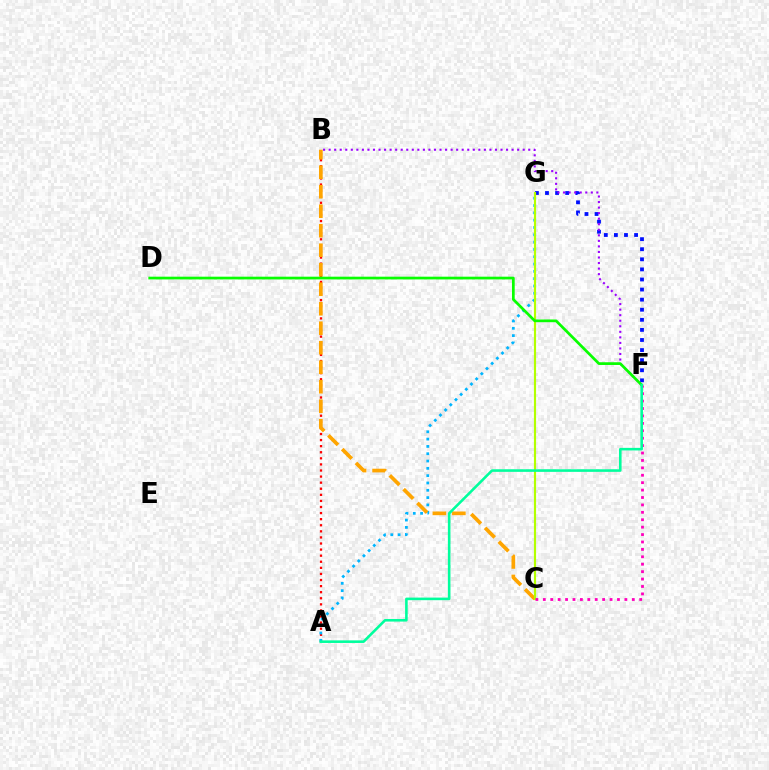{('A', 'B'): [{'color': '#ff0000', 'line_style': 'dotted', 'thickness': 1.65}], ('A', 'G'): [{'color': '#00b5ff', 'line_style': 'dotted', 'thickness': 1.99}], ('F', 'G'): [{'color': '#0010ff', 'line_style': 'dotted', 'thickness': 2.74}], ('B', 'C'): [{'color': '#ffa500', 'line_style': 'dashed', 'thickness': 2.65}], ('C', 'G'): [{'color': '#b3ff00', 'line_style': 'solid', 'thickness': 1.55}], ('B', 'F'): [{'color': '#9b00ff', 'line_style': 'dotted', 'thickness': 1.51}], ('C', 'F'): [{'color': '#ff00bd', 'line_style': 'dotted', 'thickness': 2.01}], ('D', 'F'): [{'color': '#08ff00', 'line_style': 'solid', 'thickness': 1.96}], ('A', 'F'): [{'color': '#00ff9d', 'line_style': 'solid', 'thickness': 1.87}]}